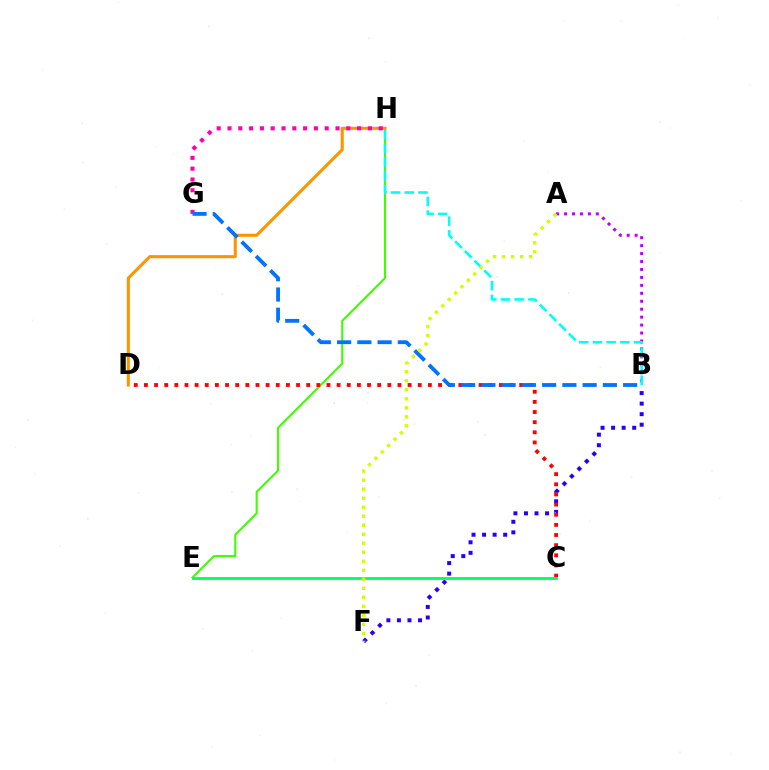{('E', 'H'): [{'color': '#3dff00', 'line_style': 'solid', 'thickness': 1.5}], ('B', 'F'): [{'color': '#2500ff', 'line_style': 'dotted', 'thickness': 2.87}], ('A', 'B'): [{'color': '#b900ff', 'line_style': 'dotted', 'thickness': 2.16}], ('C', 'D'): [{'color': '#ff0000', 'line_style': 'dotted', 'thickness': 2.76}], ('D', 'H'): [{'color': '#ff9400', 'line_style': 'solid', 'thickness': 2.21}], ('G', 'H'): [{'color': '#ff00ac', 'line_style': 'dotted', 'thickness': 2.93}], ('C', 'E'): [{'color': '#00ff5c', 'line_style': 'solid', 'thickness': 2.02}], ('B', 'H'): [{'color': '#00fff6', 'line_style': 'dashed', 'thickness': 1.86}], ('B', 'G'): [{'color': '#0074ff', 'line_style': 'dashed', 'thickness': 2.75}], ('A', 'F'): [{'color': '#d1ff00', 'line_style': 'dotted', 'thickness': 2.45}]}